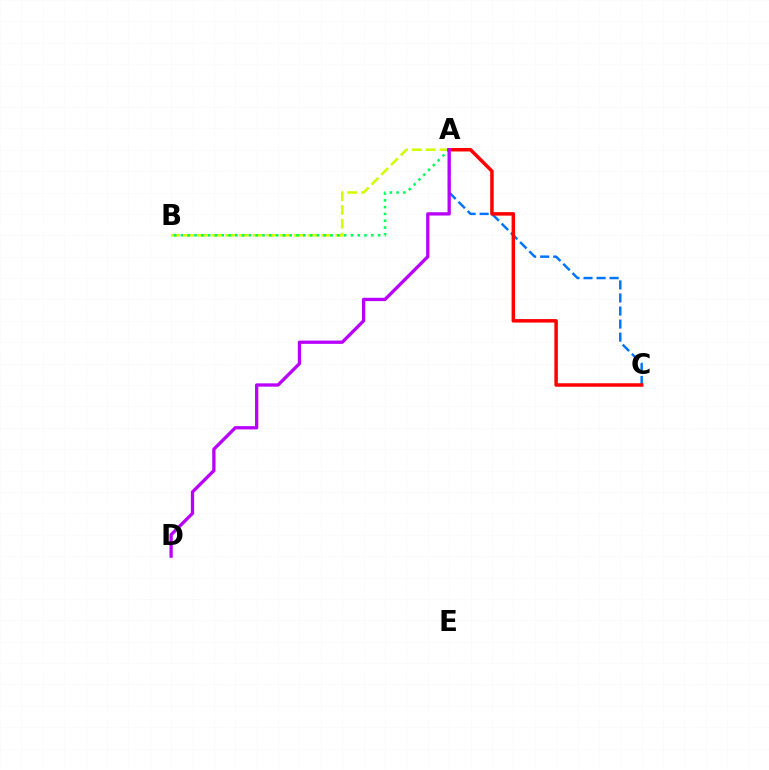{('A', 'C'): [{'color': '#0074ff', 'line_style': 'dashed', 'thickness': 1.77}, {'color': '#ff0000', 'line_style': 'solid', 'thickness': 2.52}], ('A', 'B'): [{'color': '#d1ff00', 'line_style': 'dashed', 'thickness': 1.87}, {'color': '#00ff5c', 'line_style': 'dotted', 'thickness': 1.85}], ('A', 'D'): [{'color': '#b900ff', 'line_style': 'solid', 'thickness': 2.37}]}